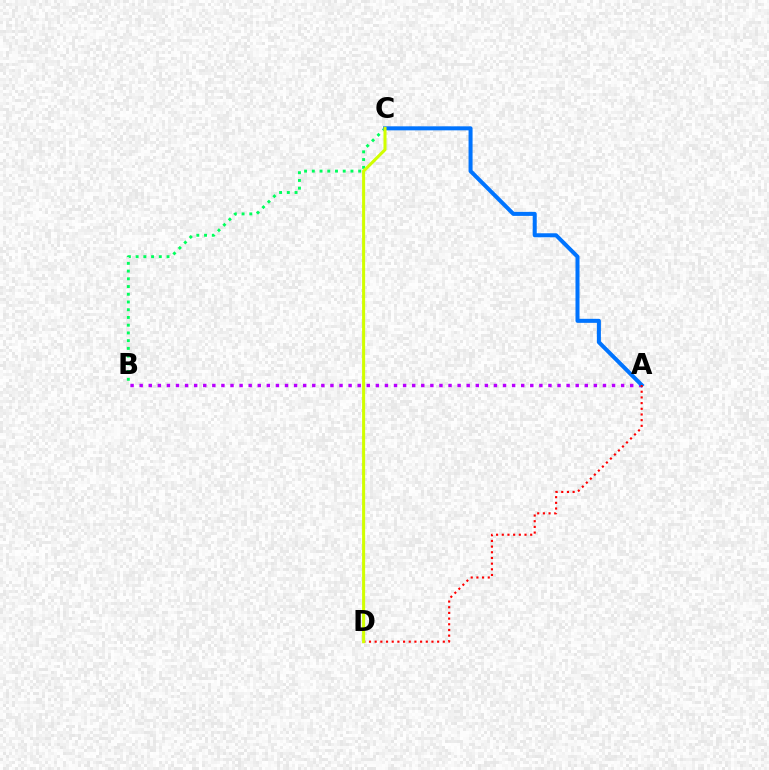{('B', 'C'): [{'color': '#00ff5c', 'line_style': 'dotted', 'thickness': 2.1}], ('A', 'B'): [{'color': '#b900ff', 'line_style': 'dotted', 'thickness': 2.47}], ('A', 'C'): [{'color': '#0074ff', 'line_style': 'solid', 'thickness': 2.89}], ('A', 'D'): [{'color': '#ff0000', 'line_style': 'dotted', 'thickness': 1.54}], ('C', 'D'): [{'color': '#d1ff00', 'line_style': 'solid', 'thickness': 2.19}]}